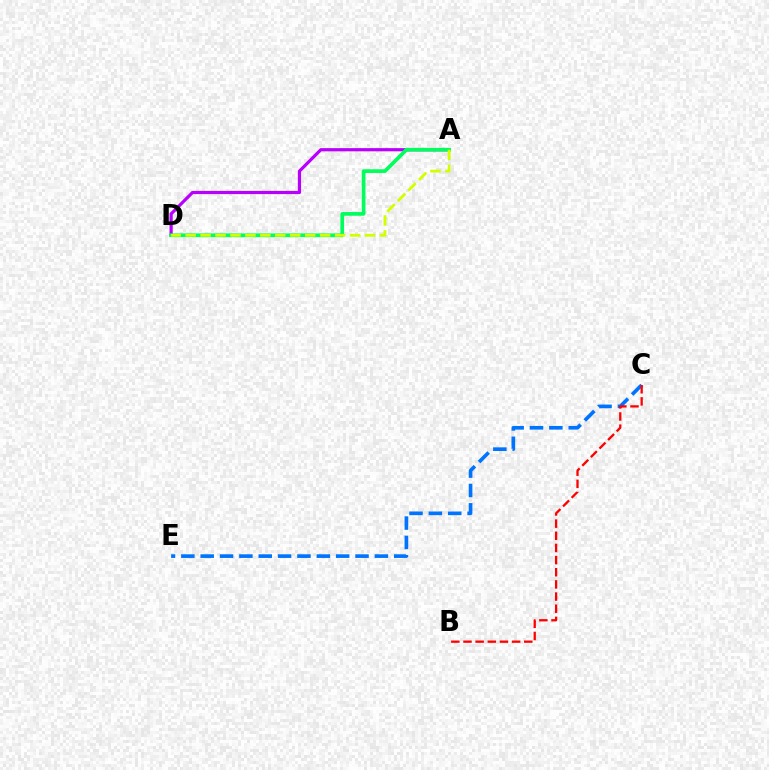{('A', 'D'): [{'color': '#b900ff', 'line_style': 'solid', 'thickness': 2.3}, {'color': '#00ff5c', 'line_style': 'solid', 'thickness': 2.66}, {'color': '#d1ff00', 'line_style': 'dashed', 'thickness': 2.03}], ('C', 'E'): [{'color': '#0074ff', 'line_style': 'dashed', 'thickness': 2.63}], ('B', 'C'): [{'color': '#ff0000', 'line_style': 'dashed', 'thickness': 1.65}]}